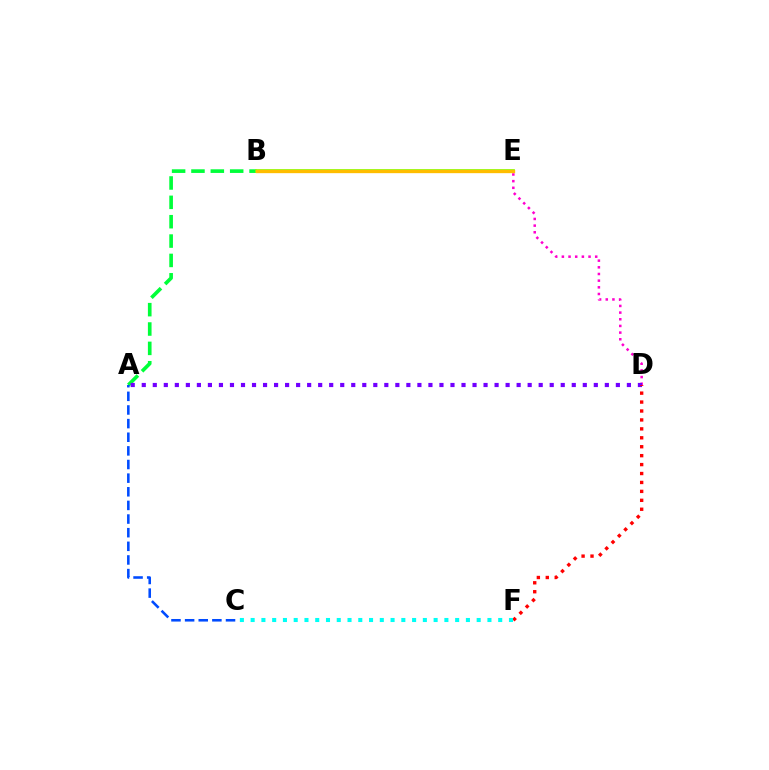{('D', 'E'): [{'color': '#ff00cf', 'line_style': 'dotted', 'thickness': 1.81}], ('A', 'B'): [{'color': '#00ff39', 'line_style': 'dashed', 'thickness': 2.63}], ('A', 'D'): [{'color': '#7200ff', 'line_style': 'dotted', 'thickness': 3.0}], ('B', 'E'): [{'color': '#84ff00', 'line_style': 'solid', 'thickness': 2.65}, {'color': '#ffbd00', 'line_style': 'solid', 'thickness': 2.4}], ('D', 'F'): [{'color': '#ff0000', 'line_style': 'dotted', 'thickness': 2.43}], ('A', 'C'): [{'color': '#004bff', 'line_style': 'dashed', 'thickness': 1.85}], ('C', 'F'): [{'color': '#00fff6', 'line_style': 'dotted', 'thickness': 2.92}]}